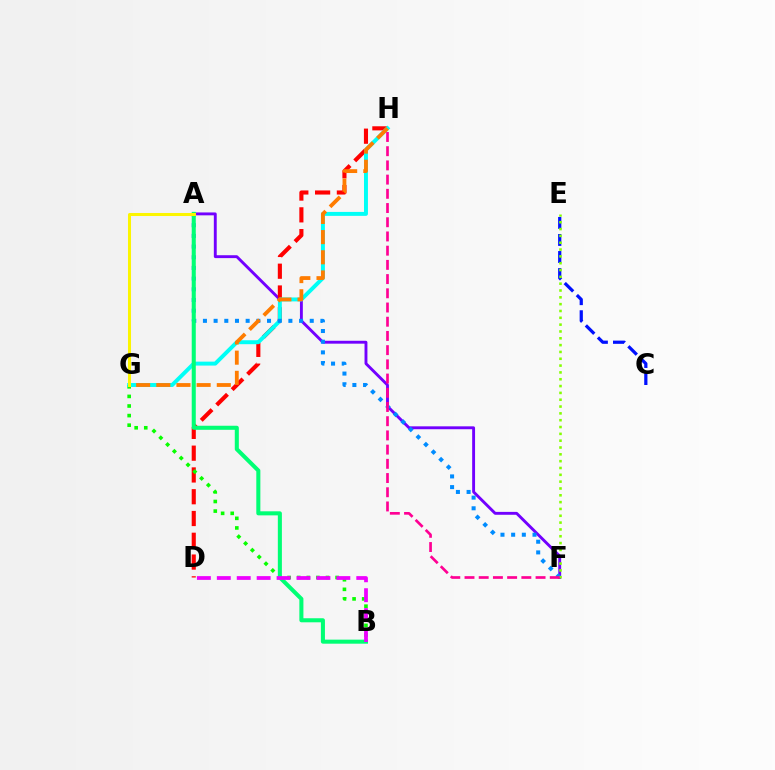{('A', 'F'): [{'color': '#7200ff', 'line_style': 'solid', 'thickness': 2.08}, {'color': '#008cff', 'line_style': 'dotted', 'thickness': 2.9}], ('D', 'H'): [{'color': '#ff0000', 'line_style': 'dashed', 'thickness': 2.96}], ('C', 'E'): [{'color': '#0010ff', 'line_style': 'dashed', 'thickness': 2.32}], ('B', 'G'): [{'color': '#08ff00', 'line_style': 'dotted', 'thickness': 2.61}], ('G', 'H'): [{'color': '#00fff6', 'line_style': 'solid', 'thickness': 2.84}, {'color': '#ff7c00', 'line_style': 'dashed', 'thickness': 2.74}], ('E', 'F'): [{'color': '#84ff00', 'line_style': 'dotted', 'thickness': 1.85}], ('F', 'H'): [{'color': '#ff0094', 'line_style': 'dashed', 'thickness': 1.93}], ('A', 'B'): [{'color': '#00ff74', 'line_style': 'solid', 'thickness': 2.92}], ('B', 'D'): [{'color': '#ee00ff', 'line_style': 'dashed', 'thickness': 2.71}], ('A', 'G'): [{'color': '#fcf500', 'line_style': 'solid', 'thickness': 2.18}]}